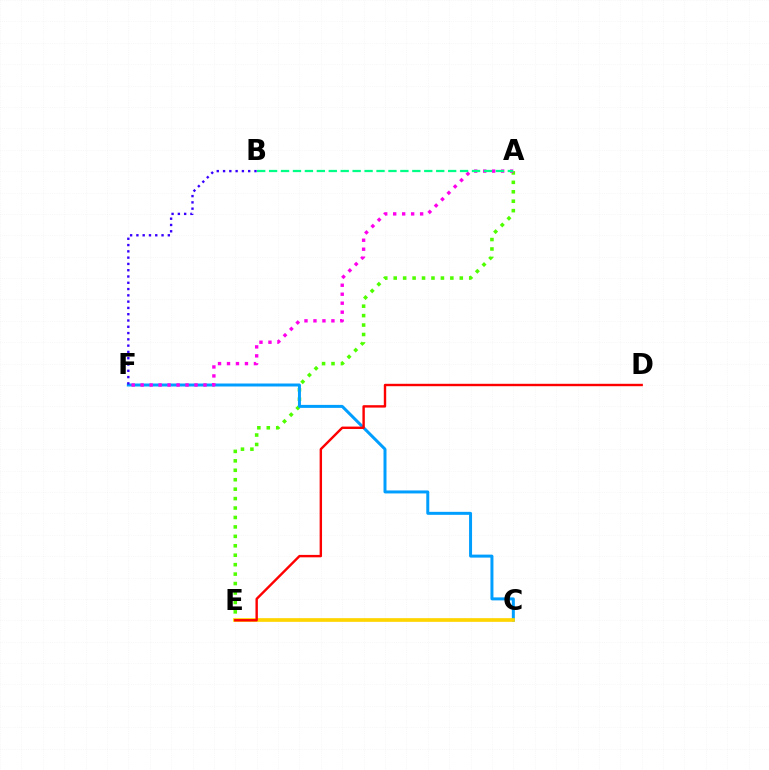{('A', 'E'): [{'color': '#4fff00', 'line_style': 'dotted', 'thickness': 2.56}], ('C', 'F'): [{'color': '#009eff', 'line_style': 'solid', 'thickness': 2.15}], ('A', 'F'): [{'color': '#ff00ed', 'line_style': 'dotted', 'thickness': 2.44}], ('A', 'B'): [{'color': '#00ff86', 'line_style': 'dashed', 'thickness': 1.62}], ('C', 'E'): [{'color': '#ffd500', 'line_style': 'solid', 'thickness': 2.65}], ('B', 'F'): [{'color': '#3700ff', 'line_style': 'dotted', 'thickness': 1.71}], ('D', 'E'): [{'color': '#ff0000', 'line_style': 'solid', 'thickness': 1.73}]}